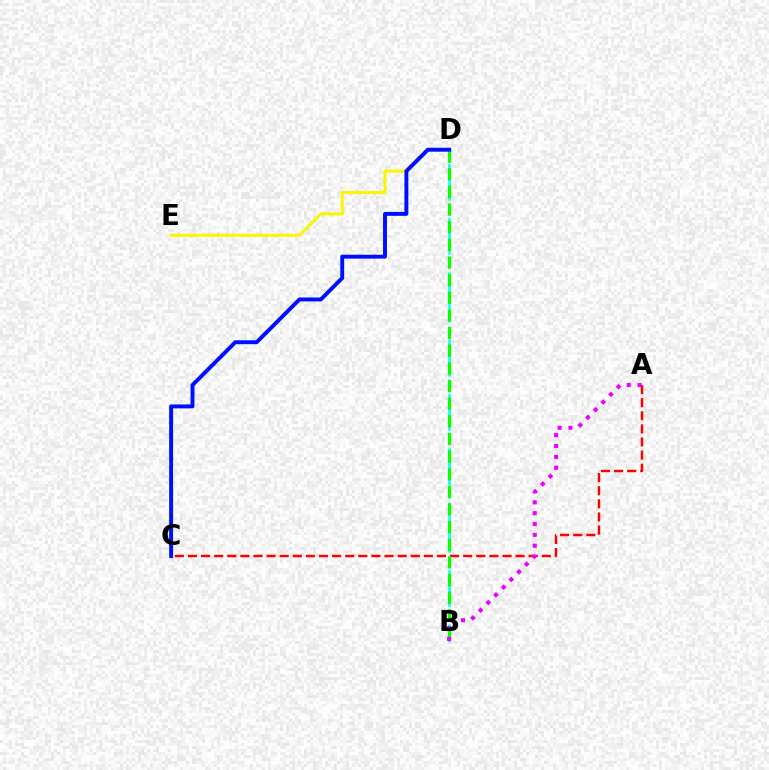{('D', 'E'): [{'color': '#fcf500', 'line_style': 'solid', 'thickness': 2.18}], ('B', 'D'): [{'color': '#00fff6', 'line_style': 'dashed', 'thickness': 1.84}, {'color': '#08ff00', 'line_style': 'dashed', 'thickness': 2.4}], ('A', 'C'): [{'color': '#ff0000', 'line_style': 'dashed', 'thickness': 1.78}], ('C', 'D'): [{'color': '#0010ff', 'line_style': 'solid', 'thickness': 2.83}], ('A', 'B'): [{'color': '#ee00ff', 'line_style': 'dotted', 'thickness': 2.95}]}